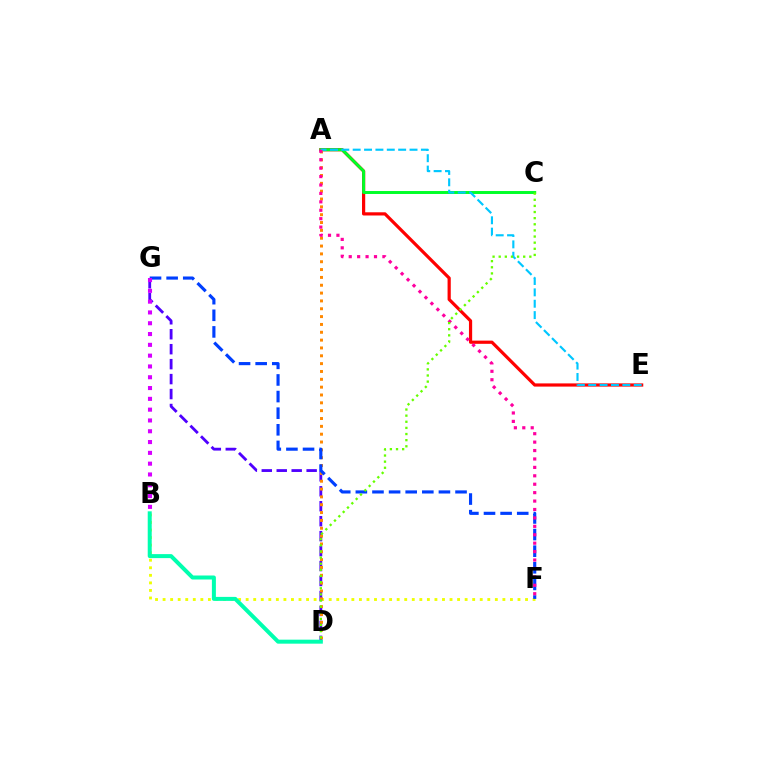{('A', 'E'): [{'color': '#ff0000', 'line_style': 'solid', 'thickness': 2.3}, {'color': '#00c7ff', 'line_style': 'dashed', 'thickness': 1.54}], ('B', 'F'): [{'color': '#eeff00', 'line_style': 'dotted', 'thickness': 2.05}], ('D', 'G'): [{'color': '#4f00ff', 'line_style': 'dashed', 'thickness': 2.03}], ('A', 'C'): [{'color': '#00ff27', 'line_style': 'solid', 'thickness': 2.13}], ('A', 'D'): [{'color': '#ff8800', 'line_style': 'dotted', 'thickness': 2.13}], ('F', 'G'): [{'color': '#003fff', 'line_style': 'dashed', 'thickness': 2.26}], ('A', 'F'): [{'color': '#ff00a0', 'line_style': 'dotted', 'thickness': 2.29}], ('C', 'D'): [{'color': '#66ff00', 'line_style': 'dotted', 'thickness': 1.66}], ('B', 'D'): [{'color': '#00ffaf', 'line_style': 'solid', 'thickness': 2.88}], ('B', 'G'): [{'color': '#d600ff', 'line_style': 'dotted', 'thickness': 2.93}]}